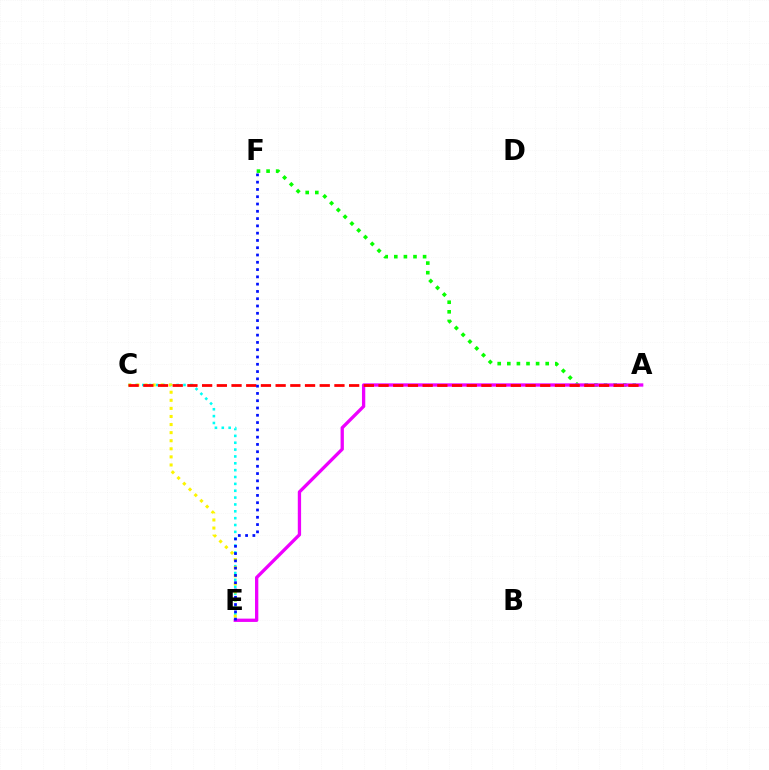{('A', 'F'): [{'color': '#08ff00', 'line_style': 'dotted', 'thickness': 2.61}], ('C', 'E'): [{'color': '#00fff6', 'line_style': 'dotted', 'thickness': 1.86}, {'color': '#fcf500', 'line_style': 'dotted', 'thickness': 2.2}], ('A', 'E'): [{'color': '#ee00ff', 'line_style': 'solid', 'thickness': 2.38}], ('A', 'C'): [{'color': '#ff0000', 'line_style': 'dashed', 'thickness': 2.0}], ('E', 'F'): [{'color': '#0010ff', 'line_style': 'dotted', 'thickness': 1.98}]}